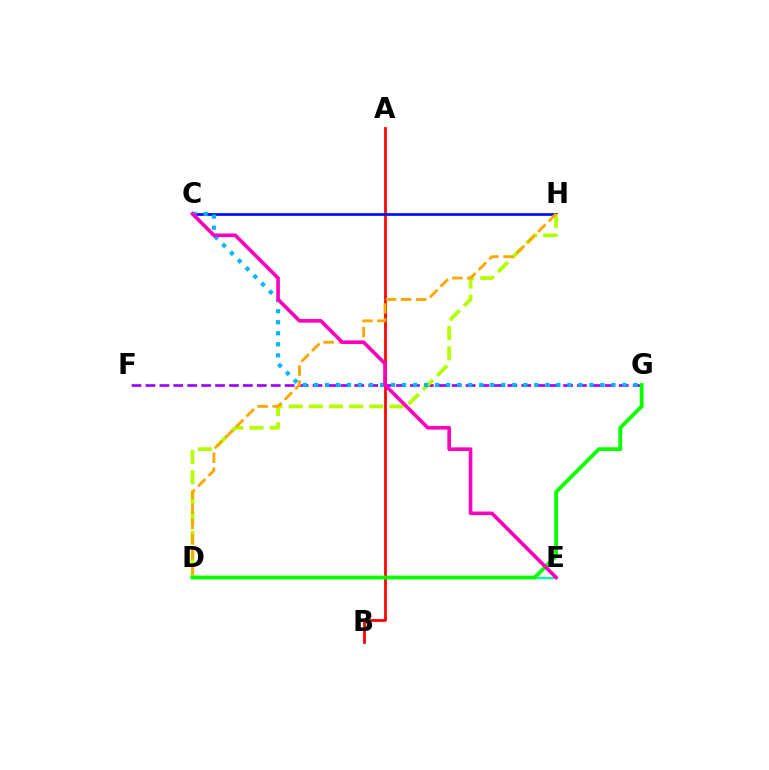{('D', 'E'): [{'color': '#00ff9d', 'line_style': 'solid', 'thickness': 1.64}], ('A', 'B'): [{'color': '#ff0000', 'line_style': 'solid', 'thickness': 1.99}], ('C', 'H'): [{'color': '#0010ff', 'line_style': 'solid', 'thickness': 1.97}], ('F', 'G'): [{'color': '#9b00ff', 'line_style': 'dashed', 'thickness': 1.89}], ('D', 'H'): [{'color': '#b3ff00', 'line_style': 'dashed', 'thickness': 2.74}, {'color': '#ffa500', 'line_style': 'dashed', 'thickness': 2.04}], ('C', 'G'): [{'color': '#00b5ff', 'line_style': 'dotted', 'thickness': 2.99}], ('D', 'G'): [{'color': '#08ff00', 'line_style': 'solid', 'thickness': 2.74}], ('C', 'E'): [{'color': '#ff00bd', 'line_style': 'solid', 'thickness': 2.62}]}